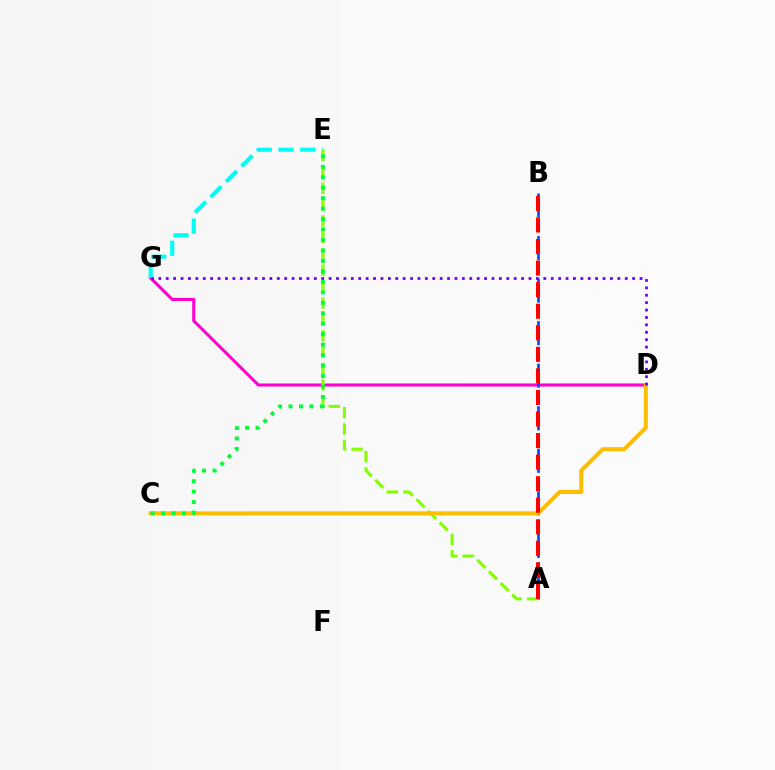{('D', 'G'): [{'color': '#ff00cf', 'line_style': 'solid', 'thickness': 2.21}, {'color': '#7200ff', 'line_style': 'dotted', 'thickness': 2.01}], ('E', 'G'): [{'color': '#00fff6', 'line_style': 'dashed', 'thickness': 2.97}], ('A', 'E'): [{'color': '#84ff00', 'line_style': 'dashed', 'thickness': 2.23}], ('A', 'B'): [{'color': '#004bff', 'line_style': 'dashed', 'thickness': 1.93}, {'color': '#ff0000', 'line_style': 'dashed', 'thickness': 2.93}], ('C', 'D'): [{'color': '#ffbd00', 'line_style': 'solid', 'thickness': 2.91}], ('C', 'E'): [{'color': '#00ff39', 'line_style': 'dotted', 'thickness': 2.84}]}